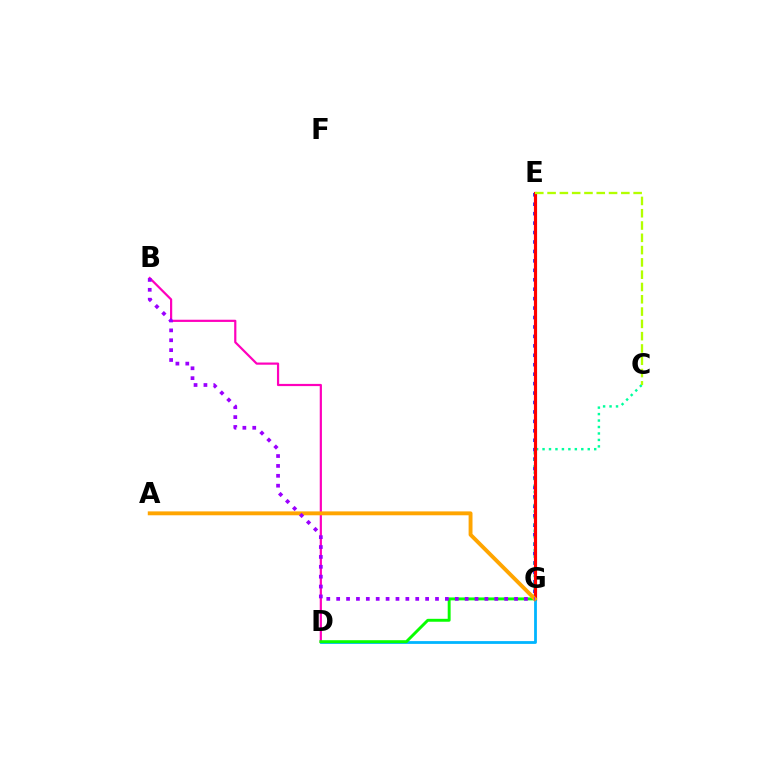{('E', 'G'): [{'color': '#0010ff', 'line_style': 'dotted', 'thickness': 2.57}, {'color': '#ff0000', 'line_style': 'solid', 'thickness': 2.28}], ('C', 'G'): [{'color': '#00ff9d', 'line_style': 'dotted', 'thickness': 1.75}], ('D', 'G'): [{'color': '#00b5ff', 'line_style': 'solid', 'thickness': 2.01}, {'color': '#08ff00', 'line_style': 'solid', 'thickness': 2.1}], ('B', 'D'): [{'color': '#ff00bd', 'line_style': 'solid', 'thickness': 1.59}], ('A', 'G'): [{'color': '#ffa500', 'line_style': 'solid', 'thickness': 2.8}], ('B', 'G'): [{'color': '#9b00ff', 'line_style': 'dotted', 'thickness': 2.69}], ('C', 'E'): [{'color': '#b3ff00', 'line_style': 'dashed', 'thickness': 1.67}]}